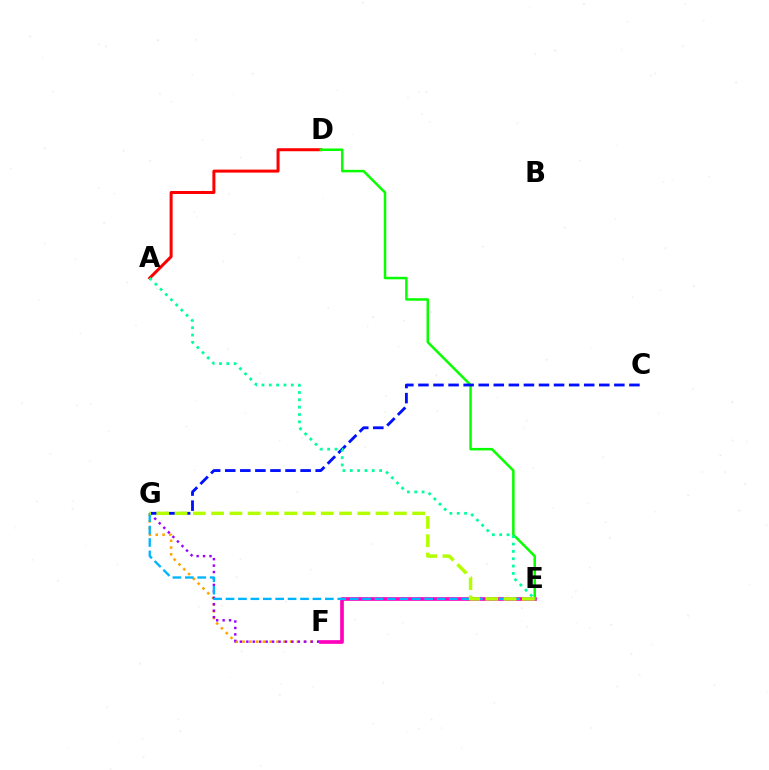{('F', 'G'): [{'color': '#ffa500', 'line_style': 'dotted', 'thickness': 1.84}, {'color': '#9b00ff', 'line_style': 'dotted', 'thickness': 1.75}], ('A', 'D'): [{'color': '#ff0000', 'line_style': 'solid', 'thickness': 2.17}], ('E', 'F'): [{'color': '#ff00bd', 'line_style': 'solid', 'thickness': 2.64}], ('D', 'E'): [{'color': '#08ff00', 'line_style': 'solid', 'thickness': 1.8}], ('C', 'G'): [{'color': '#0010ff', 'line_style': 'dashed', 'thickness': 2.05}], ('E', 'G'): [{'color': '#00b5ff', 'line_style': 'dashed', 'thickness': 1.69}, {'color': '#b3ff00', 'line_style': 'dashed', 'thickness': 2.48}], ('A', 'E'): [{'color': '#00ff9d', 'line_style': 'dotted', 'thickness': 1.99}]}